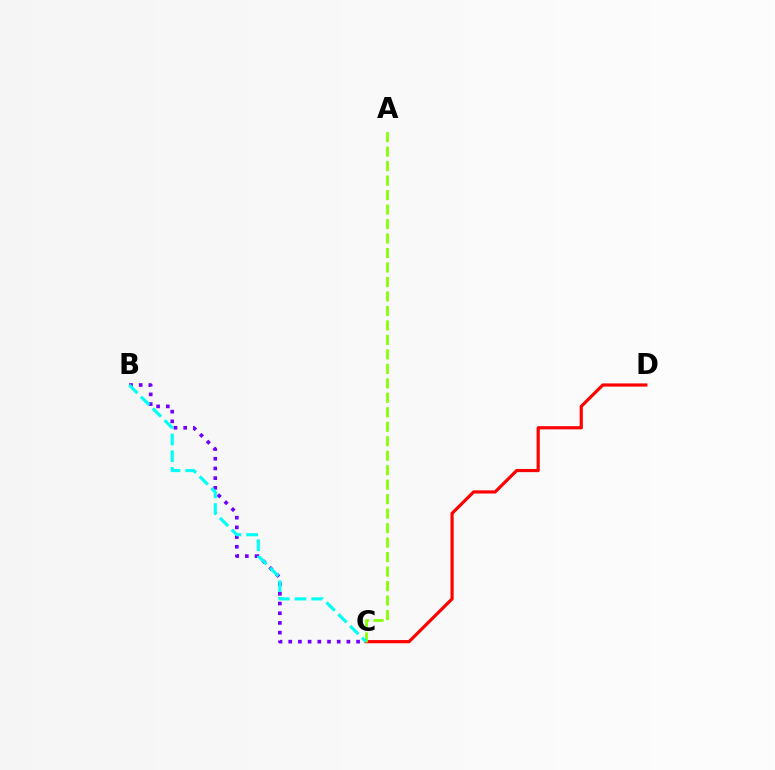{('C', 'D'): [{'color': '#ff0000', 'line_style': 'solid', 'thickness': 2.28}], ('B', 'C'): [{'color': '#7200ff', 'line_style': 'dotted', 'thickness': 2.63}, {'color': '#00fff6', 'line_style': 'dashed', 'thickness': 2.26}], ('A', 'C'): [{'color': '#84ff00', 'line_style': 'dashed', 'thickness': 1.97}]}